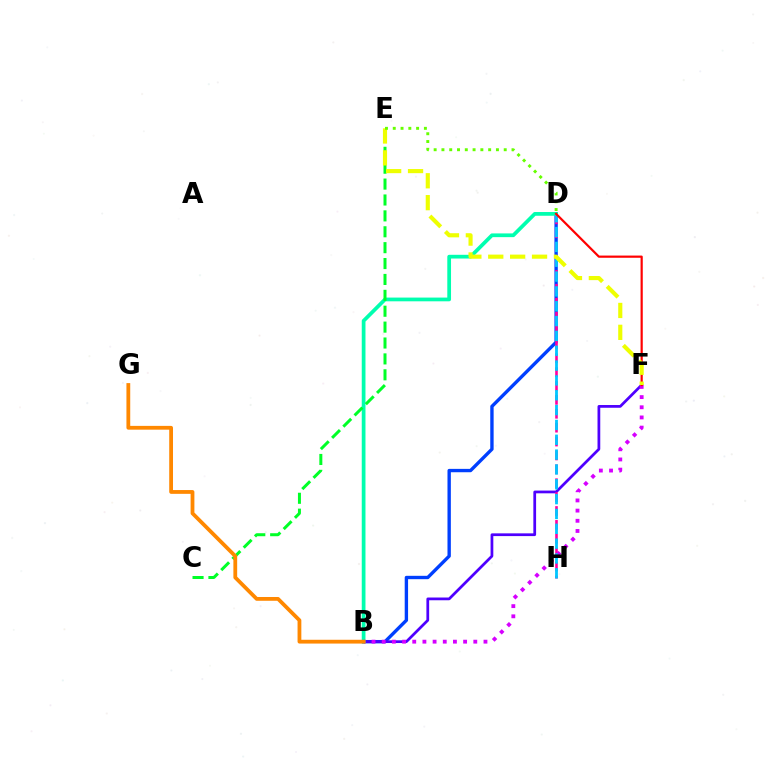{('B', 'D'): [{'color': '#003fff', 'line_style': 'solid', 'thickness': 2.42}, {'color': '#00ffaf', 'line_style': 'solid', 'thickness': 2.69}], ('B', 'F'): [{'color': '#4f00ff', 'line_style': 'solid', 'thickness': 1.97}, {'color': '#d600ff', 'line_style': 'dotted', 'thickness': 2.76}], ('D', 'H'): [{'color': '#ff00a0', 'line_style': 'dashed', 'thickness': 1.89}, {'color': '#00c7ff', 'line_style': 'dashed', 'thickness': 2.02}], ('C', 'E'): [{'color': '#00ff27', 'line_style': 'dashed', 'thickness': 2.16}], ('B', 'G'): [{'color': '#ff8800', 'line_style': 'solid', 'thickness': 2.73}], ('D', 'F'): [{'color': '#ff0000', 'line_style': 'solid', 'thickness': 1.59}], ('E', 'F'): [{'color': '#eeff00', 'line_style': 'dashed', 'thickness': 2.97}], ('D', 'E'): [{'color': '#66ff00', 'line_style': 'dotted', 'thickness': 2.12}]}